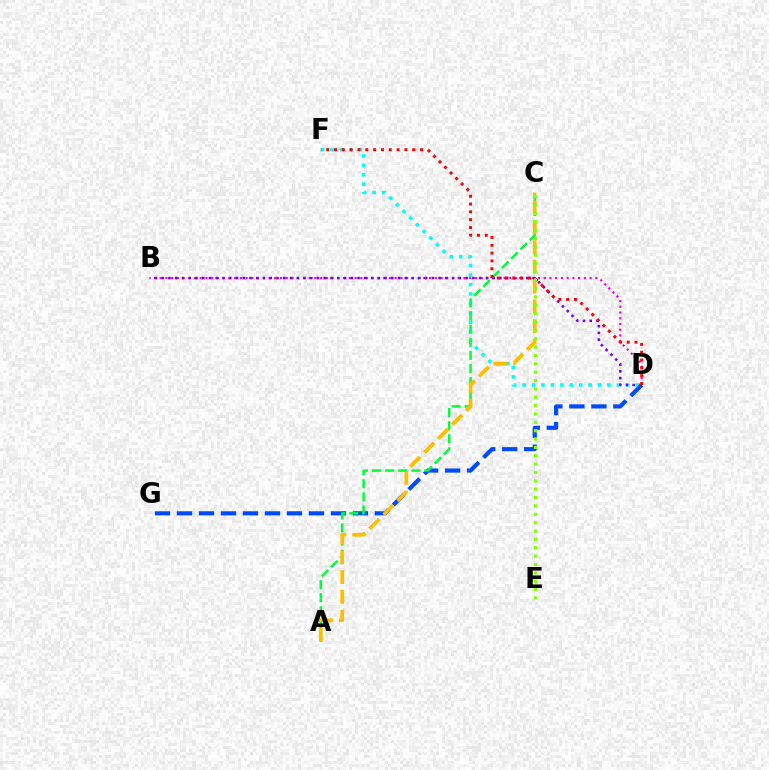{('D', 'F'): [{'color': '#00fff6', 'line_style': 'dotted', 'thickness': 2.56}, {'color': '#ff0000', 'line_style': 'dotted', 'thickness': 2.13}], ('B', 'D'): [{'color': '#ff00cf', 'line_style': 'dotted', 'thickness': 1.56}, {'color': '#7200ff', 'line_style': 'dotted', 'thickness': 1.83}], ('D', 'G'): [{'color': '#004bff', 'line_style': 'dashed', 'thickness': 2.99}], ('A', 'C'): [{'color': '#00ff39', 'line_style': 'dashed', 'thickness': 1.78}, {'color': '#ffbd00', 'line_style': 'dashed', 'thickness': 2.69}], ('C', 'E'): [{'color': '#84ff00', 'line_style': 'dotted', 'thickness': 2.27}]}